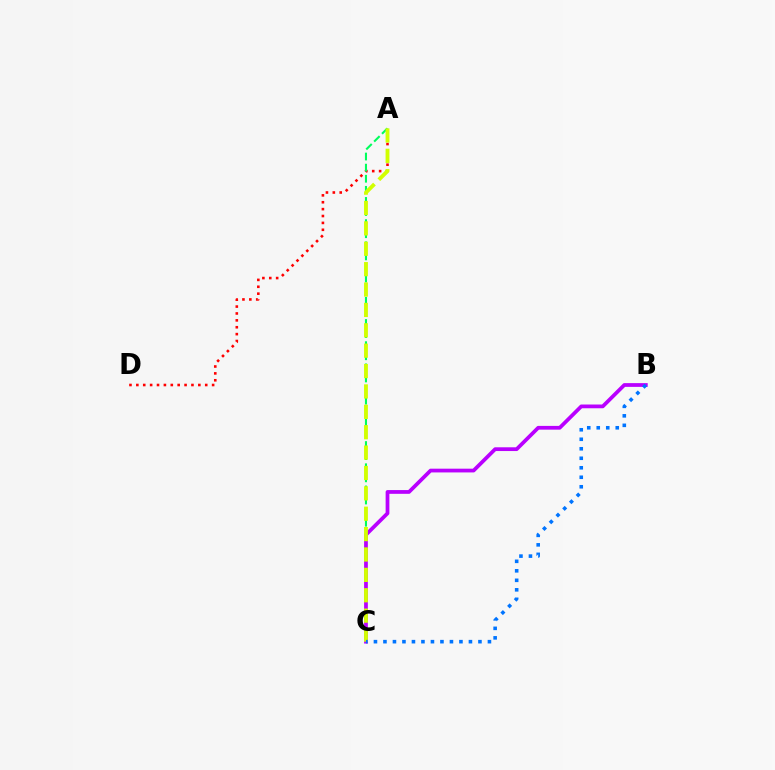{('A', 'D'): [{'color': '#ff0000', 'line_style': 'dotted', 'thickness': 1.87}], ('A', 'C'): [{'color': '#00ff5c', 'line_style': 'dashed', 'thickness': 1.51}, {'color': '#d1ff00', 'line_style': 'dashed', 'thickness': 2.77}], ('B', 'C'): [{'color': '#b900ff', 'line_style': 'solid', 'thickness': 2.7}, {'color': '#0074ff', 'line_style': 'dotted', 'thickness': 2.58}]}